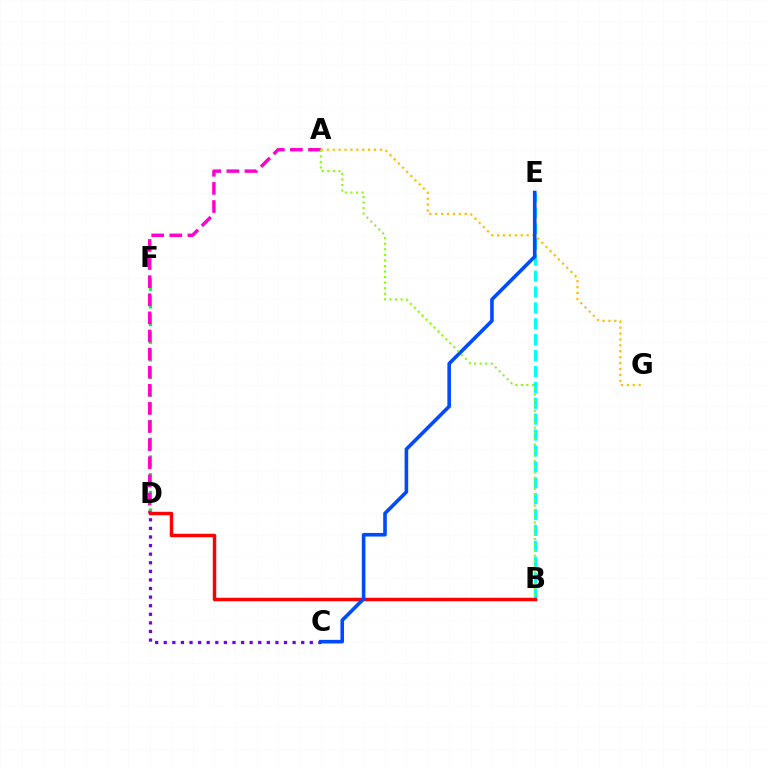{('B', 'E'): [{'color': '#00fff6', 'line_style': 'dashed', 'thickness': 2.16}], ('C', 'D'): [{'color': '#7200ff', 'line_style': 'dotted', 'thickness': 2.33}], ('A', 'G'): [{'color': '#ffbd00', 'line_style': 'dotted', 'thickness': 1.6}], ('D', 'F'): [{'color': '#00ff39', 'line_style': 'dashed', 'thickness': 2.4}], ('A', 'D'): [{'color': '#ff00cf', 'line_style': 'dashed', 'thickness': 2.46}], ('B', 'D'): [{'color': '#ff0000', 'line_style': 'solid', 'thickness': 2.48}], ('C', 'E'): [{'color': '#004bff', 'line_style': 'solid', 'thickness': 2.6}], ('A', 'B'): [{'color': '#84ff00', 'line_style': 'dotted', 'thickness': 1.51}]}